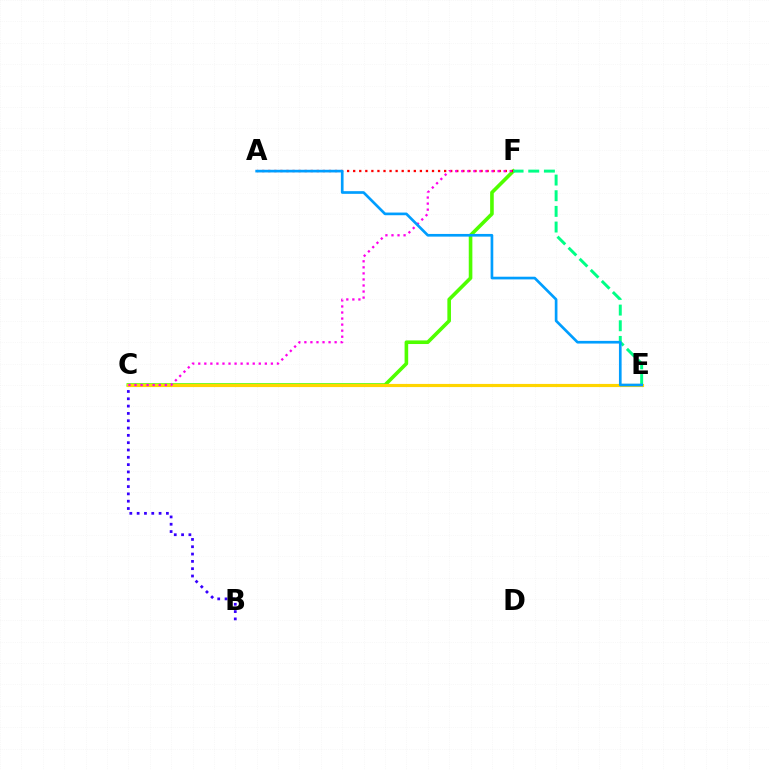{('C', 'F'): [{'color': '#4fff00', 'line_style': 'solid', 'thickness': 2.6}, {'color': '#ff00ed', 'line_style': 'dotted', 'thickness': 1.64}], ('B', 'C'): [{'color': '#3700ff', 'line_style': 'dotted', 'thickness': 1.99}], ('C', 'E'): [{'color': '#ffd500', 'line_style': 'solid', 'thickness': 2.26}], ('A', 'F'): [{'color': '#ff0000', 'line_style': 'dotted', 'thickness': 1.65}], ('E', 'F'): [{'color': '#00ff86', 'line_style': 'dashed', 'thickness': 2.13}], ('A', 'E'): [{'color': '#009eff', 'line_style': 'solid', 'thickness': 1.93}]}